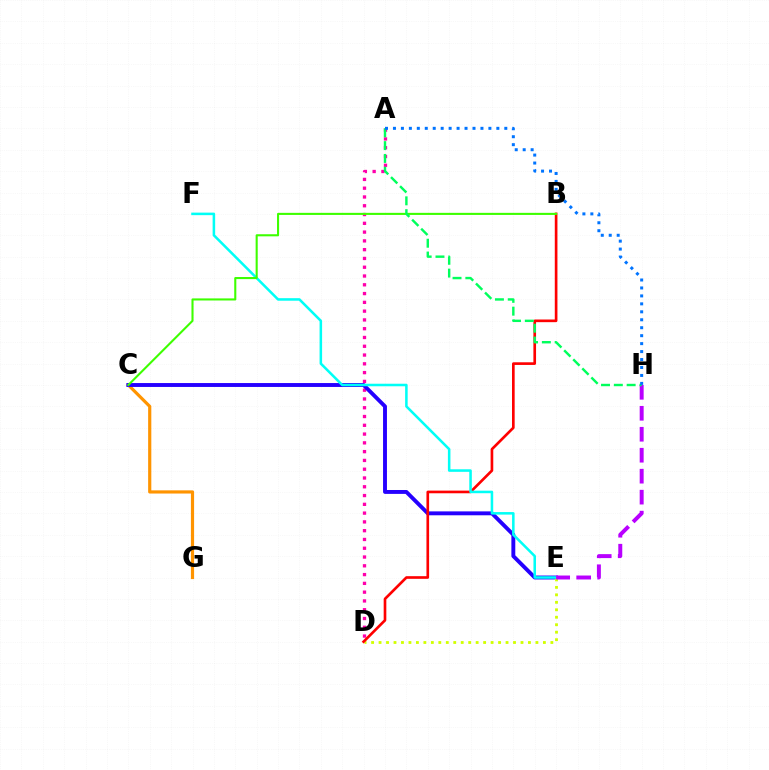{('C', 'G'): [{'color': '#ff9400', 'line_style': 'solid', 'thickness': 2.29}], ('A', 'D'): [{'color': '#ff00ac', 'line_style': 'dotted', 'thickness': 2.39}], ('C', 'E'): [{'color': '#2500ff', 'line_style': 'solid', 'thickness': 2.81}], ('D', 'E'): [{'color': '#d1ff00', 'line_style': 'dotted', 'thickness': 2.03}], ('B', 'D'): [{'color': '#ff0000', 'line_style': 'solid', 'thickness': 1.91}], ('E', 'F'): [{'color': '#00fff6', 'line_style': 'solid', 'thickness': 1.83}], ('E', 'H'): [{'color': '#b900ff', 'line_style': 'dashed', 'thickness': 2.85}], ('B', 'C'): [{'color': '#3dff00', 'line_style': 'solid', 'thickness': 1.5}], ('A', 'H'): [{'color': '#00ff5c', 'line_style': 'dashed', 'thickness': 1.74}, {'color': '#0074ff', 'line_style': 'dotted', 'thickness': 2.16}]}